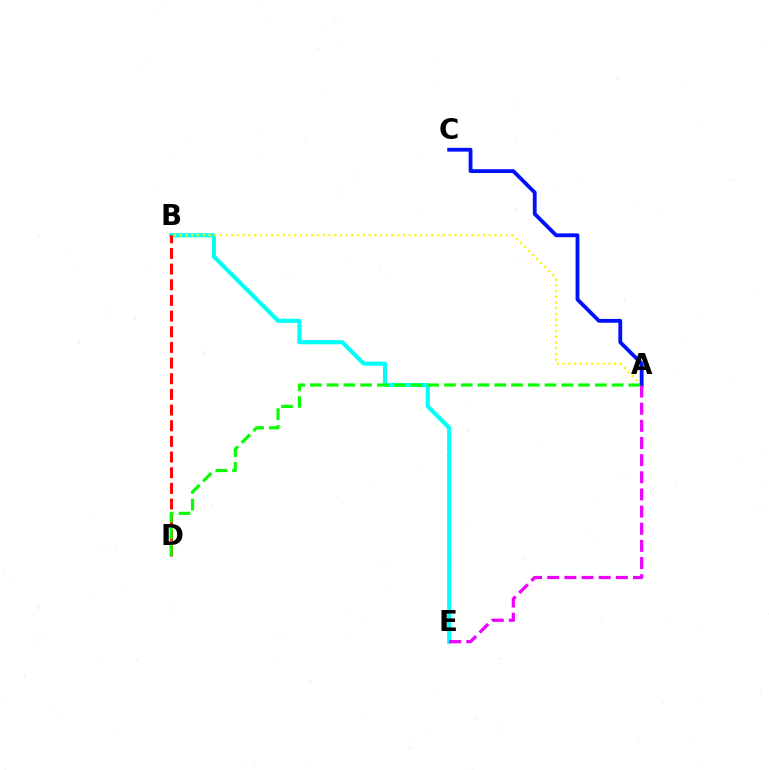{('B', 'E'): [{'color': '#00fff6', 'line_style': 'solid', 'thickness': 2.96}], ('A', 'B'): [{'color': '#fcf500', 'line_style': 'dotted', 'thickness': 1.55}], ('A', 'C'): [{'color': '#0010ff', 'line_style': 'solid', 'thickness': 2.75}], ('A', 'E'): [{'color': '#ee00ff', 'line_style': 'dashed', 'thickness': 2.33}], ('B', 'D'): [{'color': '#ff0000', 'line_style': 'dashed', 'thickness': 2.13}], ('A', 'D'): [{'color': '#08ff00', 'line_style': 'dashed', 'thickness': 2.28}]}